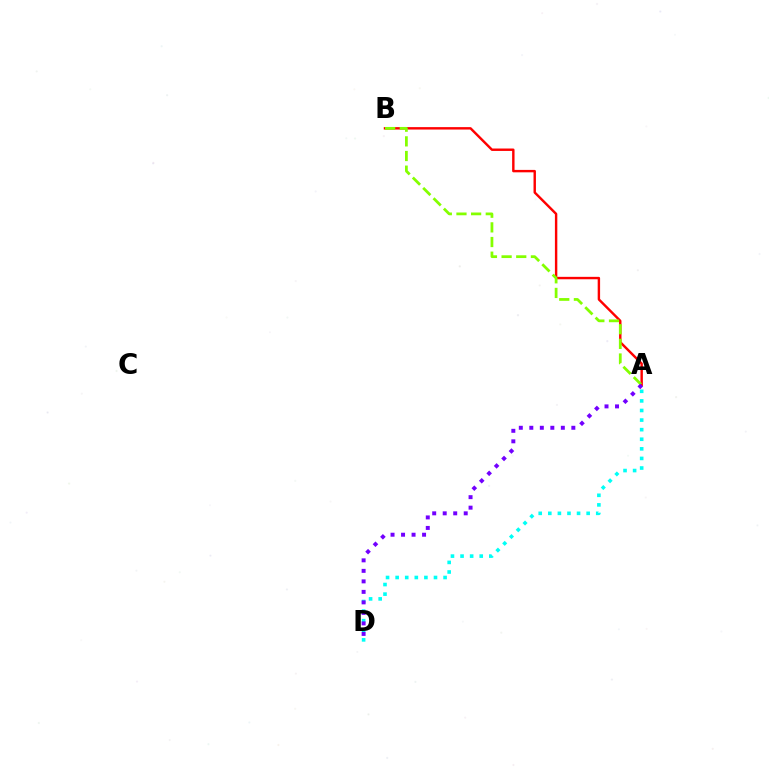{('A', 'B'): [{'color': '#ff0000', 'line_style': 'solid', 'thickness': 1.74}, {'color': '#84ff00', 'line_style': 'dashed', 'thickness': 1.99}], ('A', 'D'): [{'color': '#00fff6', 'line_style': 'dotted', 'thickness': 2.61}, {'color': '#7200ff', 'line_style': 'dotted', 'thickness': 2.85}]}